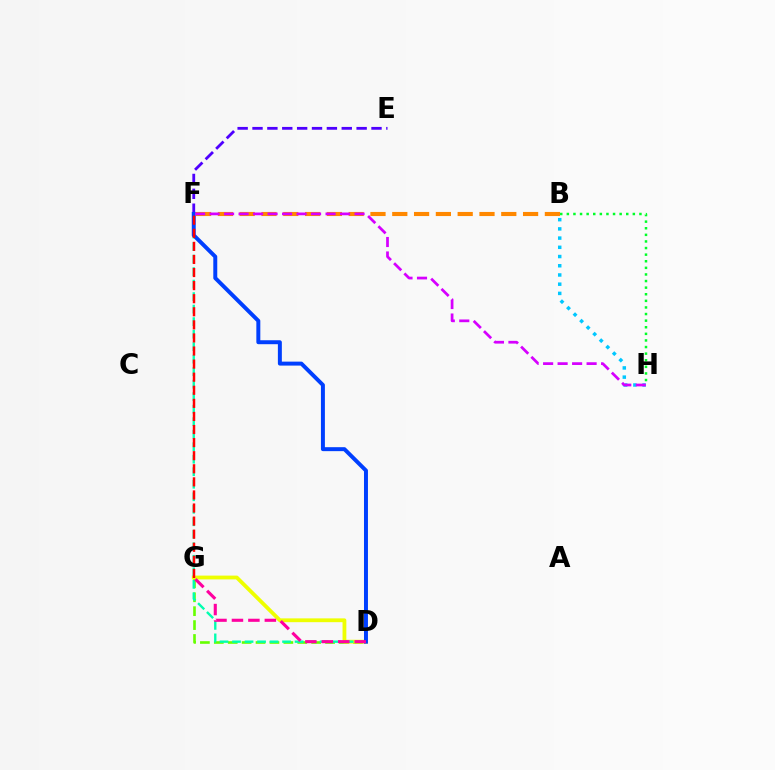{('D', 'G'): [{'color': '#66ff00', 'line_style': 'dashed', 'thickness': 1.89}, {'color': '#eeff00', 'line_style': 'solid', 'thickness': 2.74}, {'color': '#ff00a0', 'line_style': 'dashed', 'thickness': 2.23}], ('B', 'H'): [{'color': '#00ff27', 'line_style': 'dotted', 'thickness': 1.79}, {'color': '#00c7ff', 'line_style': 'dotted', 'thickness': 2.5}], ('E', 'F'): [{'color': '#4f00ff', 'line_style': 'dashed', 'thickness': 2.02}], ('D', 'F'): [{'color': '#00ffaf', 'line_style': 'dashed', 'thickness': 1.7}, {'color': '#003fff', 'line_style': 'solid', 'thickness': 2.85}], ('B', 'F'): [{'color': '#ff8800', 'line_style': 'dashed', 'thickness': 2.96}], ('F', 'G'): [{'color': '#ff0000', 'line_style': 'dashed', 'thickness': 1.78}], ('F', 'H'): [{'color': '#d600ff', 'line_style': 'dashed', 'thickness': 1.97}]}